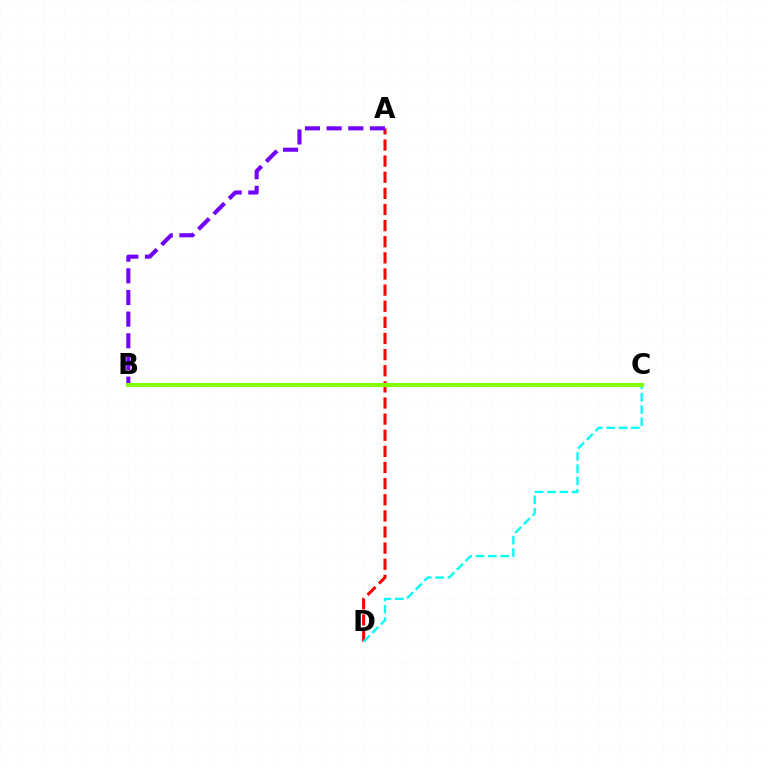{('A', 'D'): [{'color': '#ff0000', 'line_style': 'dashed', 'thickness': 2.19}], ('A', 'B'): [{'color': '#7200ff', 'line_style': 'dashed', 'thickness': 2.94}], ('C', 'D'): [{'color': '#00fff6', 'line_style': 'dashed', 'thickness': 1.67}], ('B', 'C'): [{'color': '#84ff00', 'line_style': 'solid', 'thickness': 2.95}]}